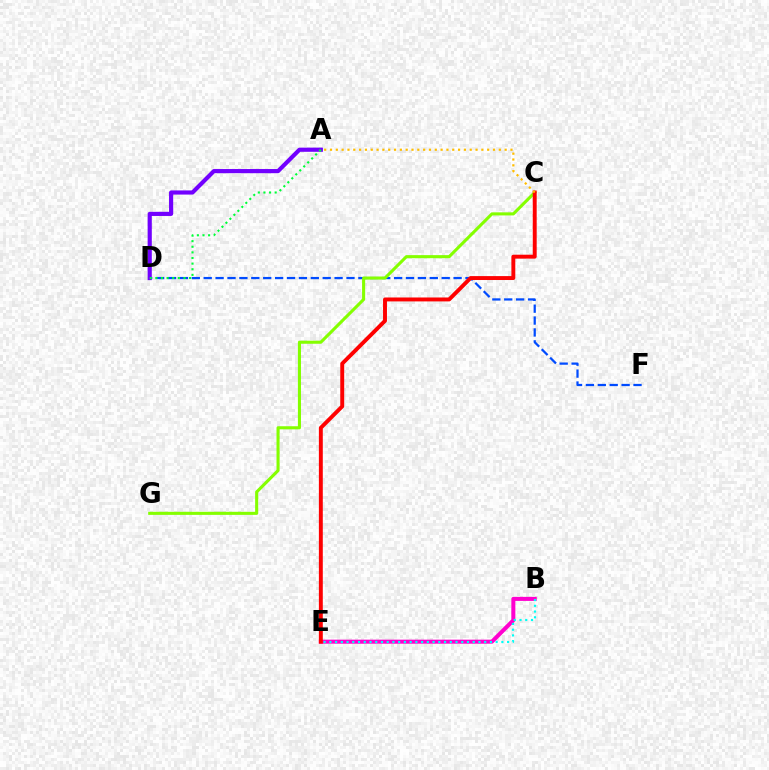{('B', 'E'): [{'color': '#ff00cf', 'line_style': 'solid', 'thickness': 2.9}, {'color': '#00fff6', 'line_style': 'dotted', 'thickness': 1.56}], ('D', 'F'): [{'color': '#004bff', 'line_style': 'dashed', 'thickness': 1.62}], ('A', 'D'): [{'color': '#7200ff', 'line_style': 'solid', 'thickness': 2.99}, {'color': '#00ff39', 'line_style': 'dotted', 'thickness': 1.53}], ('C', 'G'): [{'color': '#84ff00', 'line_style': 'solid', 'thickness': 2.22}], ('C', 'E'): [{'color': '#ff0000', 'line_style': 'solid', 'thickness': 2.82}], ('A', 'C'): [{'color': '#ffbd00', 'line_style': 'dotted', 'thickness': 1.58}]}